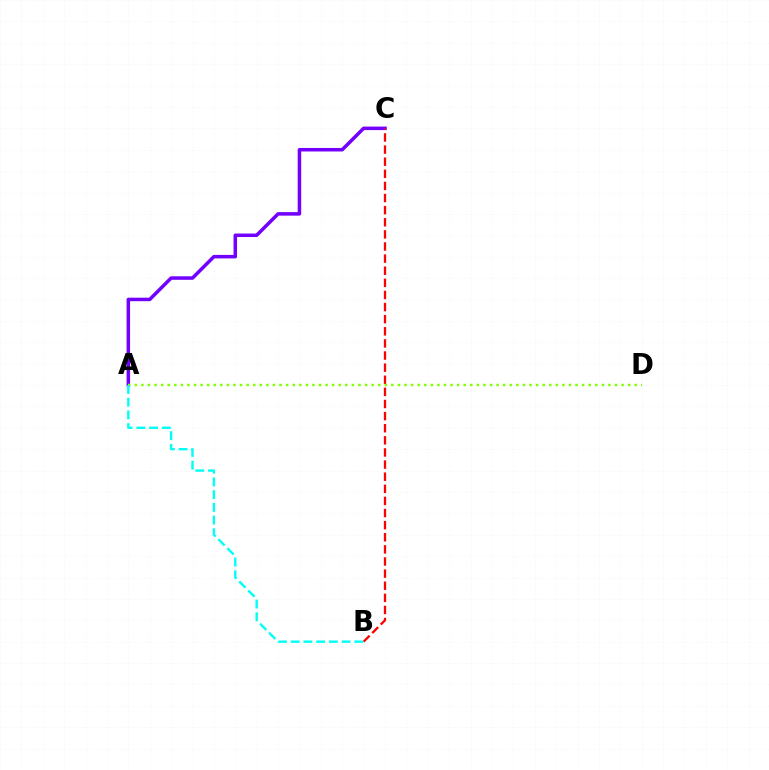{('A', 'C'): [{'color': '#7200ff', 'line_style': 'solid', 'thickness': 2.53}], ('B', 'C'): [{'color': '#ff0000', 'line_style': 'dashed', 'thickness': 1.65}], ('A', 'D'): [{'color': '#84ff00', 'line_style': 'dotted', 'thickness': 1.79}], ('A', 'B'): [{'color': '#00fff6', 'line_style': 'dashed', 'thickness': 1.73}]}